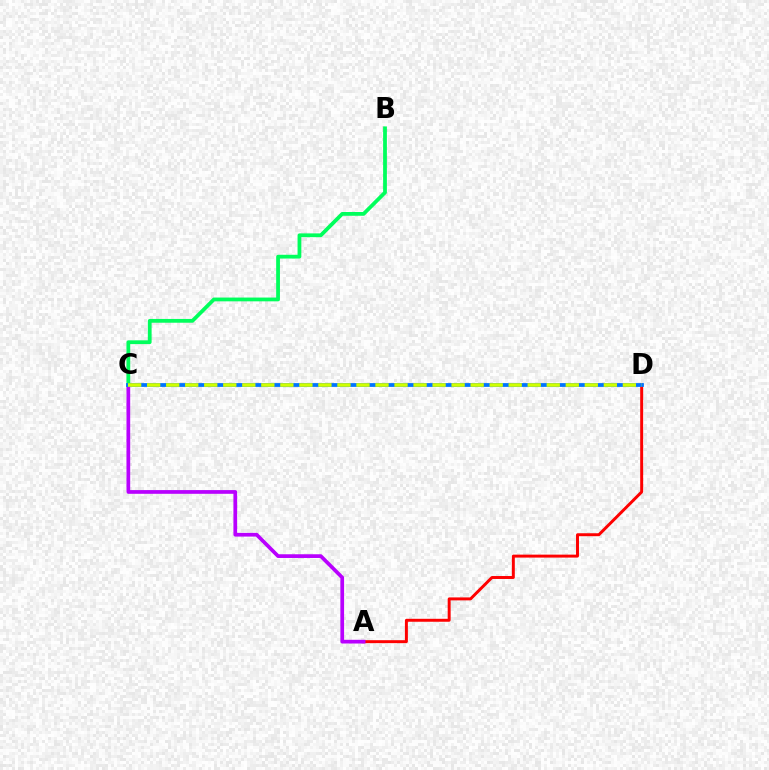{('A', 'D'): [{'color': '#ff0000', 'line_style': 'solid', 'thickness': 2.13}], ('A', 'C'): [{'color': '#b900ff', 'line_style': 'solid', 'thickness': 2.68}], ('B', 'C'): [{'color': '#00ff5c', 'line_style': 'solid', 'thickness': 2.72}], ('C', 'D'): [{'color': '#0074ff', 'line_style': 'solid', 'thickness': 2.71}, {'color': '#d1ff00', 'line_style': 'dashed', 'thickness': 2.58}]}